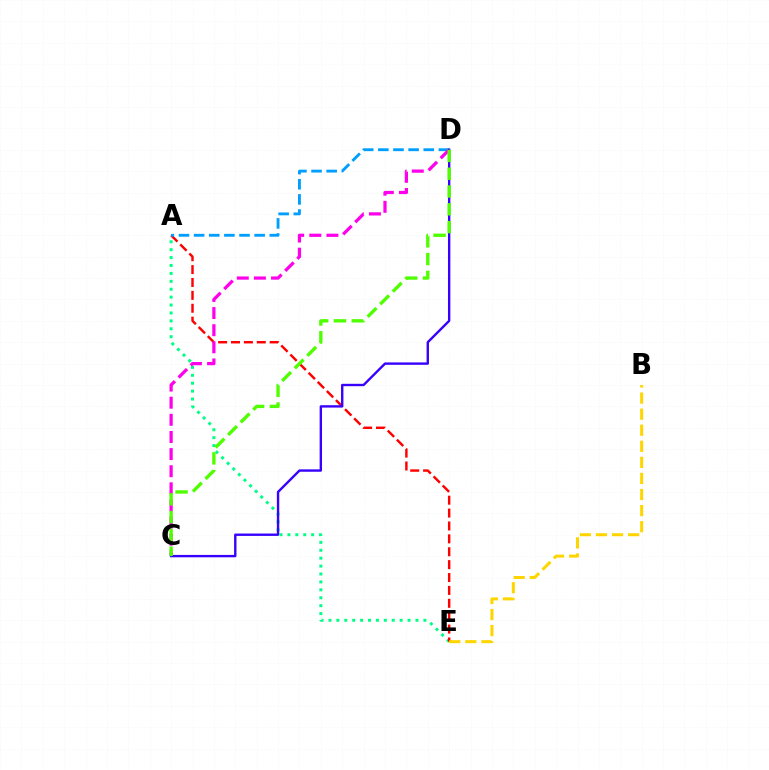{('A', 'E'): [{'color': '#00ff86', 'line_style': 'dotted', 'thickness': 2.15}, {'color': '#ff0000', 'line_style': 'dashed', 'thickness': 1.75}], ('A', 'D'): [{'color': '#009eff', 'line_style': 'dashed', 'thickness': 2.06}], ('C', 'D'): [{'color': '#ff00ed', 'line_style': 'dashed', 'thickness': 2.33}, {'color': '#3700ff', 'line_style': 'solid', 'thickness': 1.71}, {'color': '#4fff00', 'line_style': 'dashed', 'thickness': 2.42}], ('B', 'E'): [{'color': '#ffd500', 'line_style': 'dashed', 'thickness': 2.18}]}